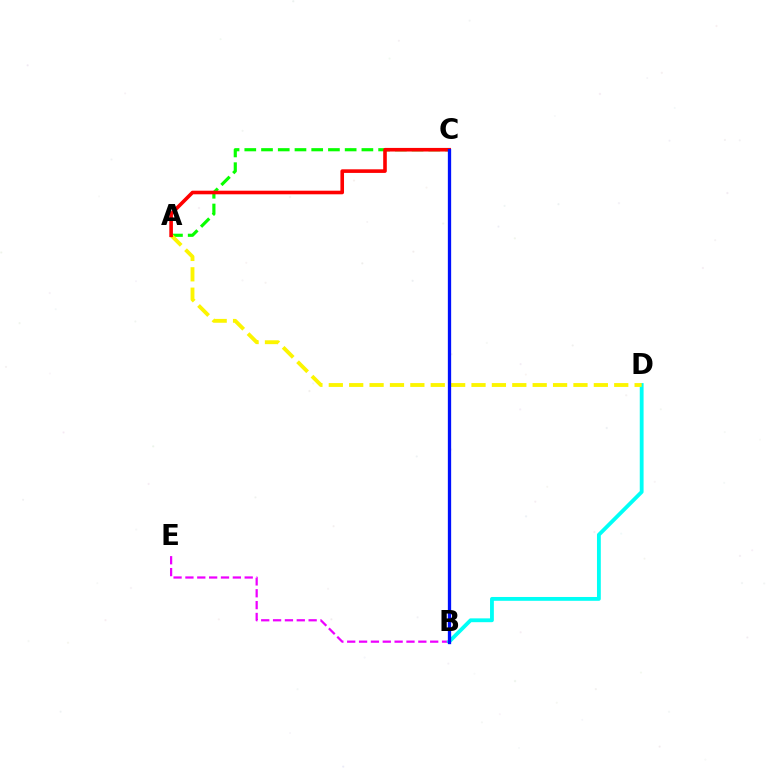{('B', 'E'): [{'color': '#ee00ff', 'line_style': 'dashed', 'thickness': 1.61}], ('A', 'C'): [{'color': '#08ff00', 'line_style': 'dashed', 'thickness': 2.27}, {'color': '#ff0000', 'line_style': 'solid', 'thickness': 2.59}], ('B', 'D'): [{'color': '#00fff6', 'line_style': 'solid', 'thickness': 2.76}], ('A', 'D'): [{'color': '#fcf500', 'line_style': 'dashed', 'thickness': 2.77}], ('B', 'C'): [{'color': '#0010ff', 'line_style': 'solid', 'thickness': 2.37}]}